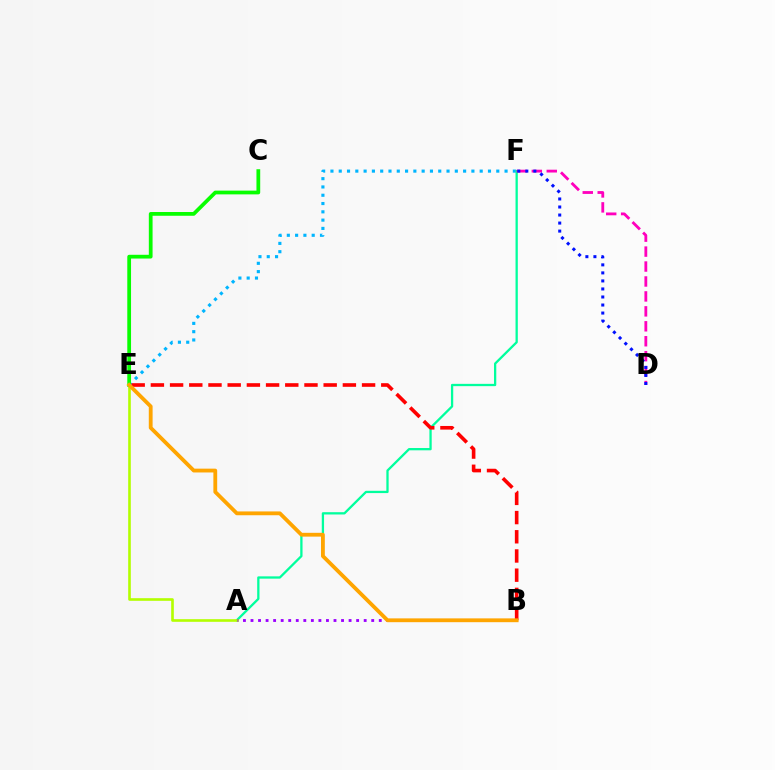{('E', 'F'): [{'color': '#00b5ff', 'line_style': 'dotted', 'thickness': 2.25}], ('A', 'F'): [{'color': '#00ff9d', 'line_style': 'solid', 'thickness': 1.65}], ('A', 'E'): [{'color': '#b3ff00', 'line_style': 'solid', 'thickness': 1.9}], ('D', 'F'): [{'color': '#ff00bd', 'line_style': 'dashed', 'thickness': 2.03}, {'color': '#0010ff', 'line_style': 'dotted', 'thickness': 2.18}], ('B', 'E'): [{'color': '#ff0000', 'line_style': 'dashed', 'thickness': 2.61}, {'color': '#ffa500', 'line_style': 'solid', 'thickness': 2.74}], ('C', 'E'): [{'color': '#08ff00', 'line_style': 'solid', 'thickness': 2.7}], ('A', 'B'): [{'color': '#9b00ff', 'line_style': 'dotted', 'thickness': 2.05}]}